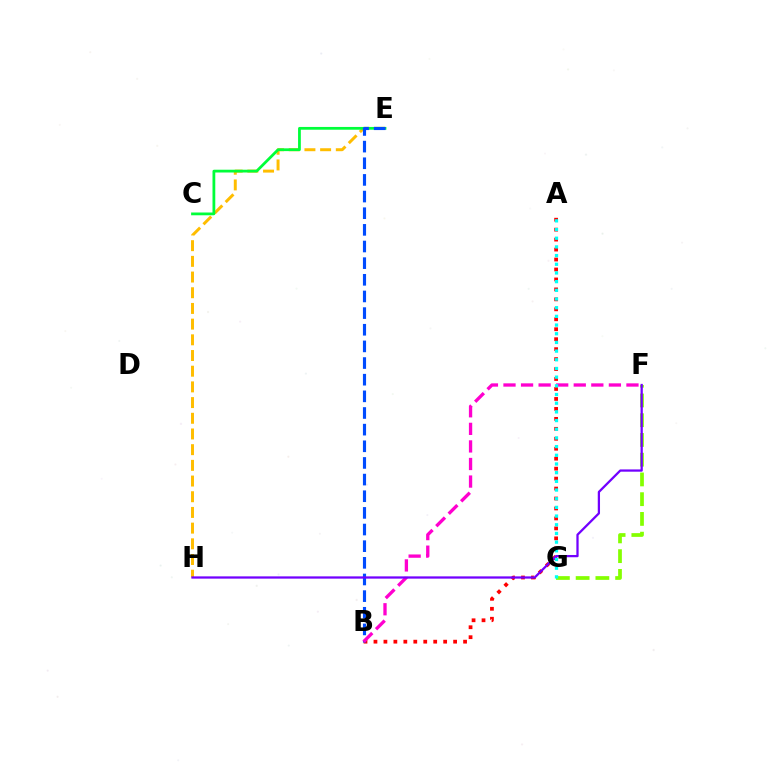{('E', 'H'): [{'color': '#ffbd00', 'line_style': 'dashed', 'thickness': 2.13}], ('F', 'G'): [{'color': '#84ff00', 'line_style': 'dashed', 'thickness': 2.68}], ('A', 'B'): [{'color': '#ff0000', 'line_style': 'dotted', 'thickness': 2.71}], ('C', 'E'): [{'color': '#00ff39', 'line_style': 'solid', 'thickness': 2.0}], ('B', 'E'): [{'color': '#004bff', 'line_style': 'dashed', 'thickness': 2.26}], ('B', 'F'): [{'color': '#ff00cf', 'line_style': 'dashed', 'thickness': 2.39}], ('F', 'H'): [{'color': '#7200ff', 'line_style': 'solid', 'thickness': 1.63}], ('A', 'G'): [{'color': '#00fff6', 'line_style': 'dotted', 'thickness': 2.36}]}